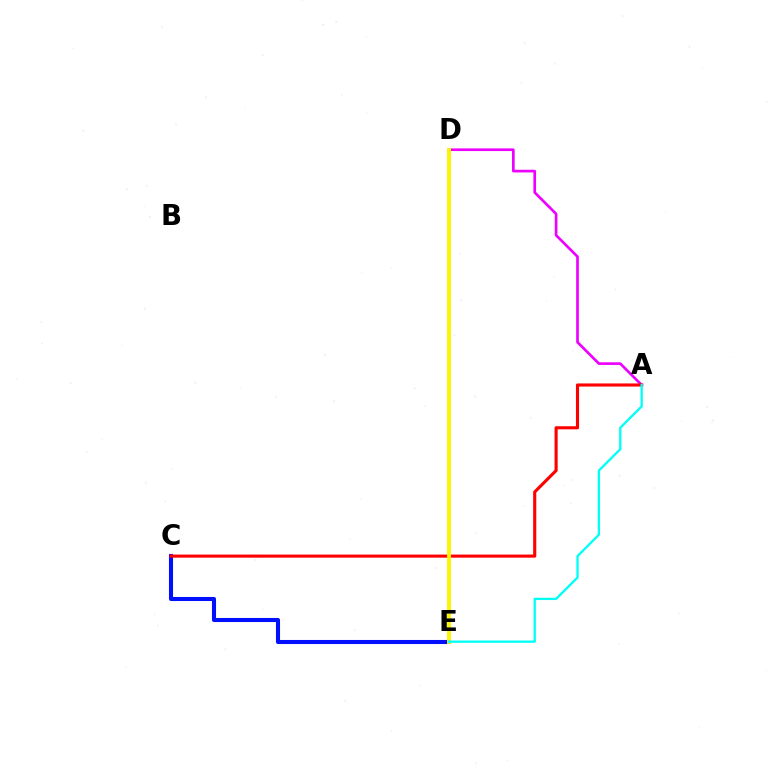{('C', 'E'): [{'color': '#0010ff', 'line_style': 'solid', 'thickness': 2.93}], ('D', 'E'): [{'color': '#08ff00', 'line_style': 'dashed', 'thickness': 1.66}, {'color': '#fcf500', 'line_style': 'solid', 'thickness': 2.78}], ('A', 'D'): [{'color': '#ee00ff', 'line_style': 'solid', 'thickness': 1.92}], ('A', 'C'): [{'color': '#ff0000', 'line_style': 'solid', 'thickness': 2.24}], ('A', 'E'): [{'color': '#00fff6', 'line_style': 'solid', 'thickness': 1.67}]}